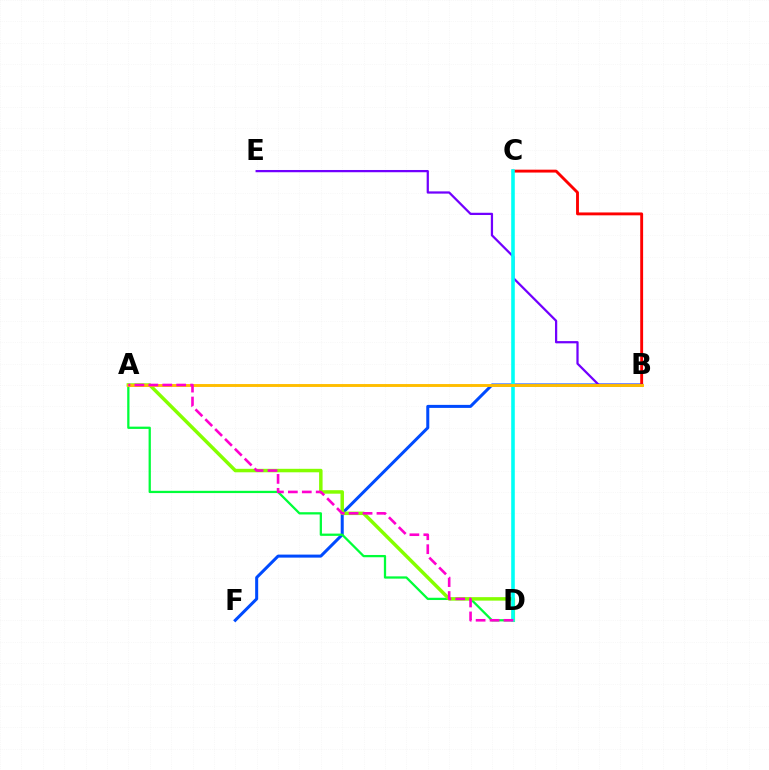{('B', 'F'): [{'color': '#004bff', 'line_style': 'solid', 'thickness': 2.18}], ('B', 'C'): [{'color': '#ff0000', 'line_style': 'solid', 'thickness': 2.07}], ('B', 'E'): [{'color': '#7200ff', 'line_style': 'solid', 'thickness': 1.61}], ('A', 'D'): [{'color': '#00ff39', 'line_style': 'solid', 'thickness': 1.64}, {'color': '#84ff00', 'line_style': 'solid', 'thickness': 2.51}, {'color': '#ff00cf', 'line_style': 'dashed', 'thickness': 1.89}], ('C', 'D'): [{'color': '#00fff6', 'line_style': 'solid', 'thickness': 2.59}], ('A', 'B'): [{'color': '#ffbd00', 'line_style': 'solid', 'thickness': 2.09}]}